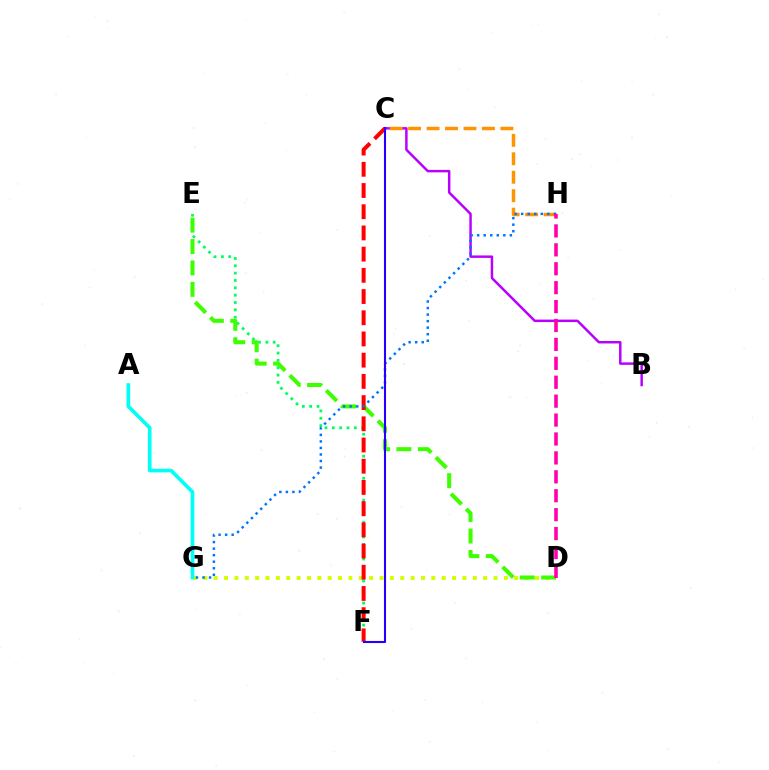{('E', 'F'): [{'color': '#00ff5c', 'line_style': 'dotted', 'thickness': 2.0}], ('D', 'G'): [{'color': '#d1ff00', 'line_style': 'dotted', 'thickness': 2.82}], ('B', 'C'): [{'color': '#b900ff', 'line_style': 'solid', 'thickness': 1.78}], ('D', 'E'): [{'color': '#3dff00', 'line_style': 'dashed', 'thickness': 2.91}], ('C', 'H'): [{'color': '#ff9400', 'line_style': 'dashed', 'thickness': 2.51}], ('C', 'F'): [{'color': '#ff0000', 'line_style': 'dashed', 'thickness': 2.88}, {'color': '#2500ff', 'line_style': 'solid', 'thickness': 1.51}], ('G', 'H'): [{'color': '#0074ff', 'line_style': 'dotted', 'thickness': 1.78}], ('A', 'G'): [{'color': '#00fff6', 'line_style': 'solid', 'thickness': 2.64}], ('D', 'H'): [{'color': '#ff00ac', 'line_style': 'dashed', 'thickness': 2.57}]}